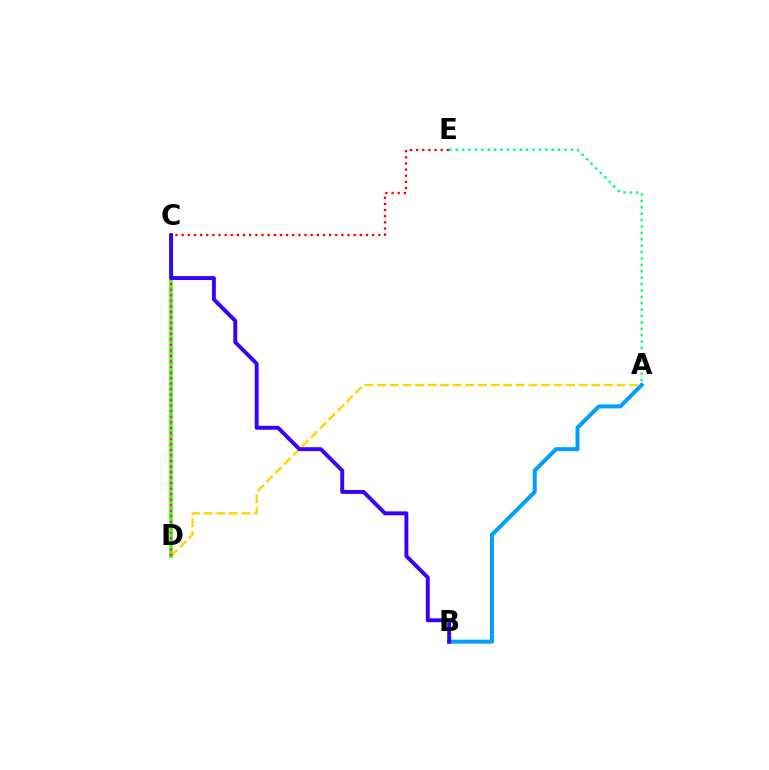{('A', 'D'): [{'color': '#ffd500', 'line_style': 'dashed', 'thickness': 1.71}], ('A', 'B'): [{'color': '#009eff', 'line_style': 'solid', 'thickness': 2.87}], ('C', 'E'): [{'color': '#ff0000', 'line_style': 'dotted', 'thickness': 1.67}], ('C', 'D'): [{'color': '#4fff00', 'line_style': 'solid', 'thickness': 2.76}, {'color': '#ff00ed', 'line_style': 'dotted', 'thickness': 1.5}], ('B', 'C'): [{'color': '#3700ff', 'line_style': 'solid', 'thickness': 2.82}], ('A', 'E'): [{'color': '#00ff86', 'line_style': 'dotted', 'thickness': 1.74}]}